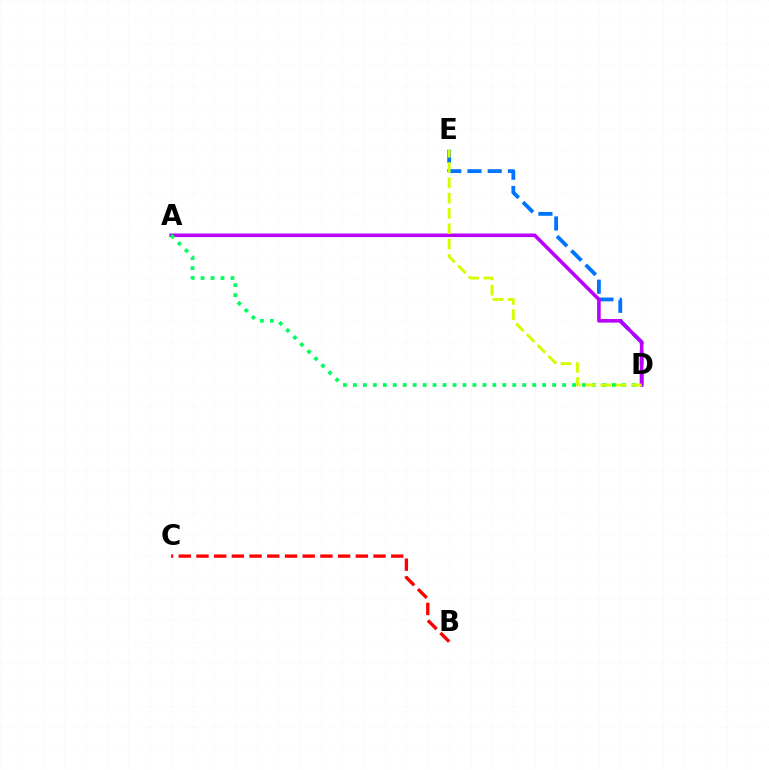{('D', 'E'): [{'color': '#0074ff', 'line_style': 'dashed', 'thickness': 2.75}, {'color': '#d1ff00', 'line_style': 'dashed', 'thickness': 2.08}], ('A', 'D'): [{'color': '#b900ff', 'line_style': 'solid', 'thickness': 2.57}, {'color': '#00ff5c', 'line_style': 'dotted', 'thickness': 2.71}], ('B', 'C'): [{'color': '#ff0000', 'line_style': 'dashed', 'thickness': 2.41}]}